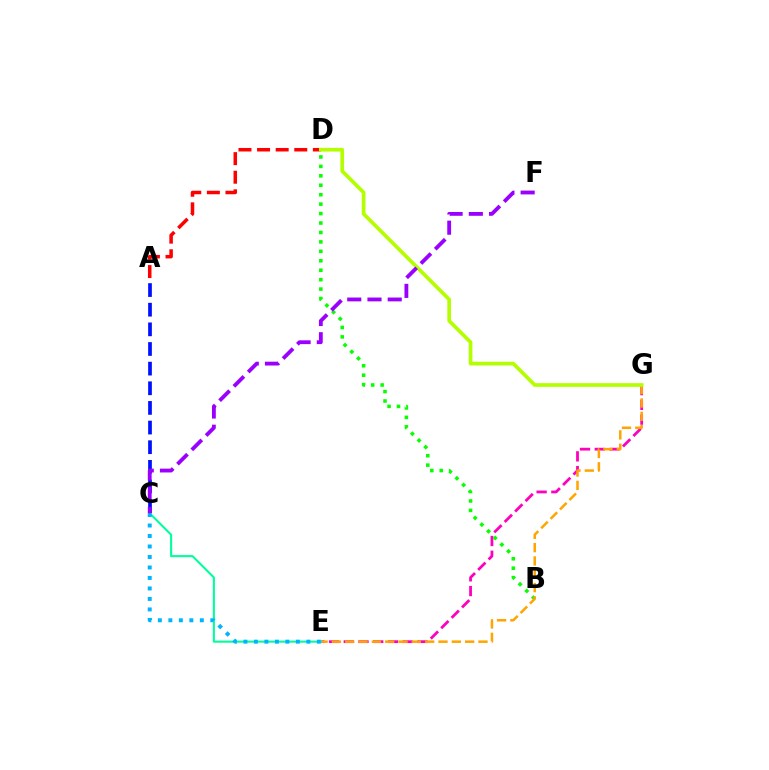{('E', 'G'): [{'color': '#ff00bd', 'line_style': 'dashed', 'thickness': 2.0}, {'color': '#ffa500', 'line_style': 'dashed', 'thickness': 1.81}], ('A', 'D'): [{'color': '#ff0000', 'line_style': 'dashed', 'thickness': 2.53}], ('B', 'D'): [{'color': '#08ff00', 'line_style': 'dotted', 'thickness': 2.56}], ('C', 'E'): [{'color': '#00ff9d', 'line_style': 'solid', 'thickness': 1.5}, {'color': '#00b5ff', 'line_style': 'dotted', 'thickness': 2.85}], ('A', 'C'): [{'color': '#0010ff', 'line_style': 'dashed', 'thickness': 2.67}], ('D', 'G'): [{'color': '#b3ff00', 'line_style': 'solid', 'thickness': 2.65}], ('C', 'F'): [{'color': '#9b00ff', 'line_style': 'dashed', 'thickness': 2.75}]}